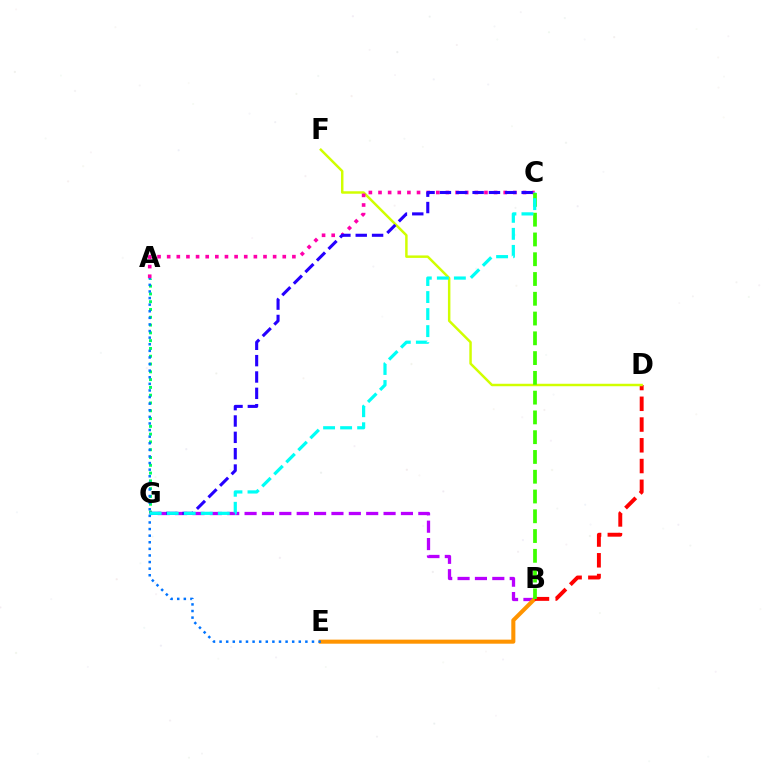{('A', 'G'): [{'color': '#00ff5c', 'line_style': 'dotted', 'thickness': 2.12}], ('B', 'G'): [{'color': '#b900ff', 'line_style': 'dashed', 'thickness': 2.36}], ('B', 'E'): [{'color': '#ff9400', 'line_style': 'solid', 'thickness': 2.92}], ('B', 'D'): [{'color': '#ff0000', 'line_style': 'dashed', 'thickness': 2.82}], ('D', 'F'): [{'color': '#d1ff00', 'line_style': 'solid', 'thickness': 1.78}], ('A', 'C'): [{'color': '#ff00ac', 'line_style': 'dotted', 'thickness': 2.62}], ('A', 'E'): [{'color': '#0074ff', 'line_style': 'dotted', 'thickness': 1.79}], ('B', 'C'): [{'color': '#3dff00', 'line_style': 'dashed', 'thickness': 2.69}], ('C', 'G'): [{'color': '#2500ff', 'line_style': 'dashed', 'thickness': 2.22}, {'color': '#00fff6', 'line_style': 'dashed', 'thickness': 2.31}]}